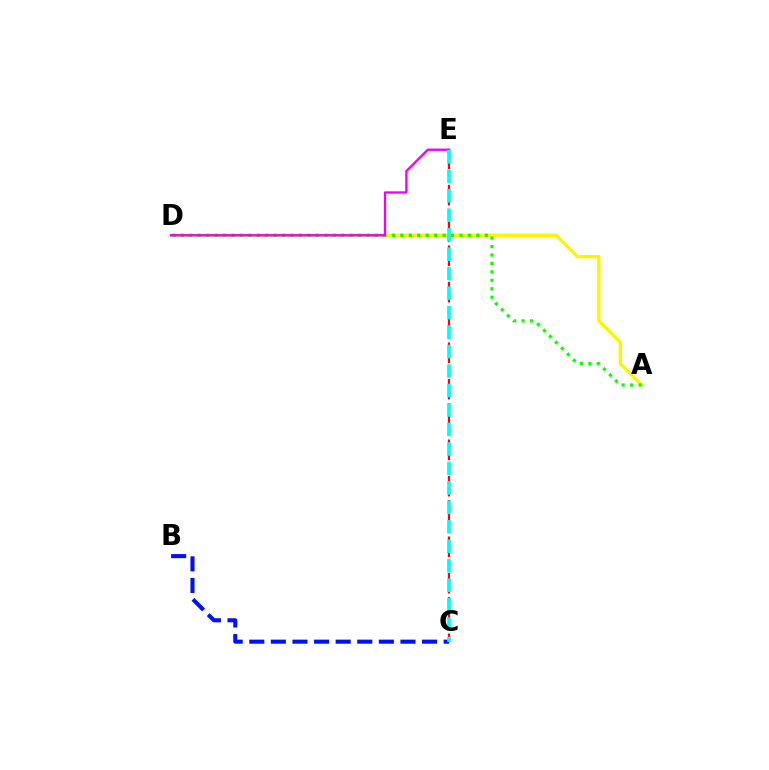{('C', 'E'): [{'color': '#ff0000', 'line_style': 'dashed', 'thickness': 1.65}, {'color': '#00fff6', 'line_style': 'dashed', 'thickness': 2.65}], ('A', 'D'): [{'color': '#fcf500', 'line_style': 'solid', 'thickness': 2.41}, {'color': '#08ff00', 'line_style': 'dotted', 'thickness': 2.29}], ('D', 'E'): [{'color': '#ee00ff', 'line_style': 'solid', 'thickness': 1.68}], ('B', 'C'): [{'color': '#0010ff', 'line_style': 'dashed', 'thickness': 2.93}]}